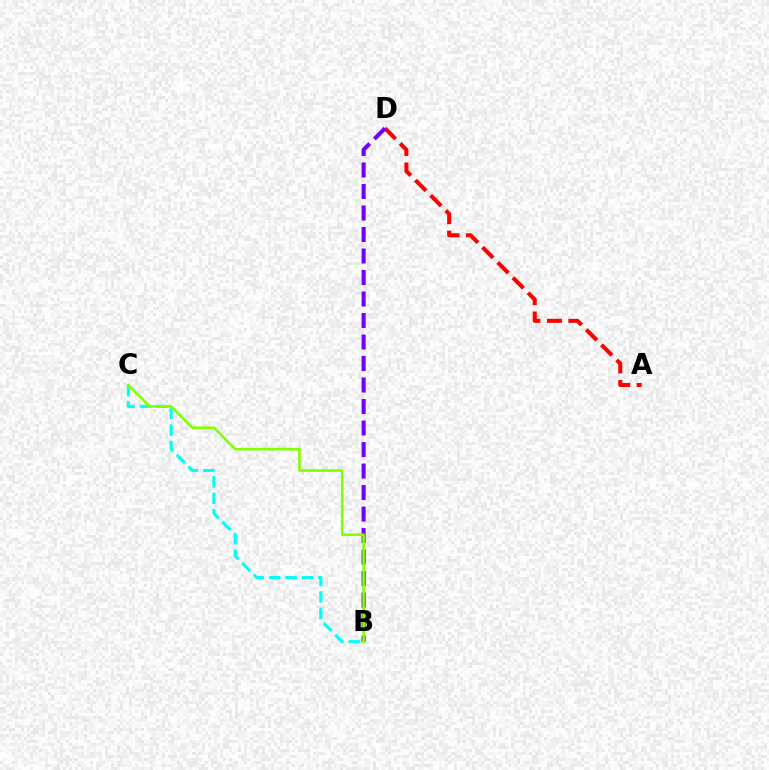{('A', 'D'): [{'color': '#ff0000', 'line_style': 'dashed', 'thickness': 2.92}], ('B', 'D'): [{'color': '#7200ff', 'line_style': 'dashed', 'thickness': 2.92}], ('B', 'C'): [{'color': '#00fff6', 'line_style': 'dashed', 'thickness': 2.23}, {'color': '#84ff00', 'line_style': 'solid', 'thickness': 1.88}]}